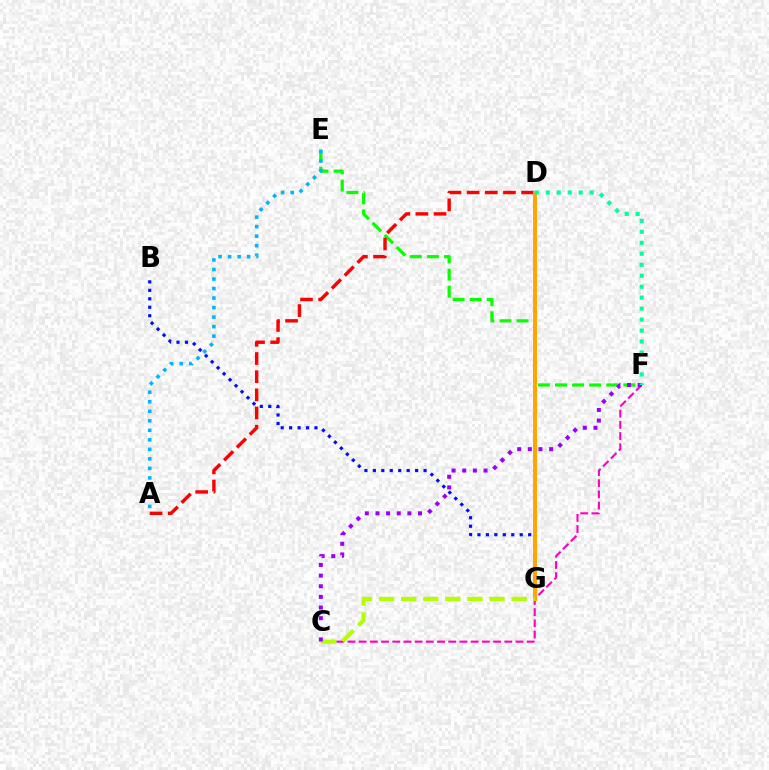{('E', 'F'): [{'color': '#08ff00', 'line_style': 'dashed', 'thickness': 2.32}], ('C', 'F'): [{'color': '#ff00bd', 'line_style': 'dashed', 'thickness': 1.52}, {'color': '#9b00ff', 'line_style': 'dotted', 'thickness': 2.89}], ('A', 'D'): [{'color': '#ff0000', 'line_style': 'dashed', 'thickness': 2.47}], ('B', 'G'): [{'color': '#0010ff', 'line_style': 'dotted', 'thickness': 2.3}], ('D', 'G'): [{'color': '#ffa500', 'line_style': 'solid', 'thickness': 2.84}], ('C', 'G'): [{'color': '#b3ff00', 'line_style': 'dashed', 'thickness': 3.0}], ('D', 'F'): [{'color': '#00ff9d', 'line_style': 'dotted', 'thickness': 2.98}], ('A', 'E'): [{'color': '#00b5ff', 'line_style': 'dotted', 'thickness': 2.59}]}